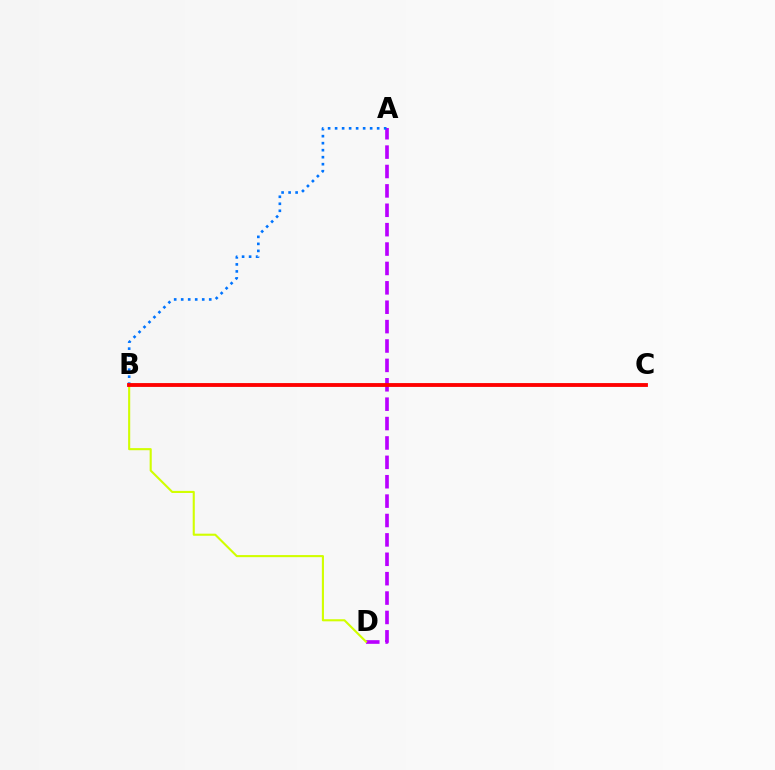{('A', 'D'): [{'color': '#b900ff', 'line_style': 'dashed', 'thickness': 2.63}], ('B', 'C'): [{'color': '#00ff5c', 'line_style': 'dashed', 'thickness': 1.6}, {'color': '#ff0000', 'line_style': 'solid', 'thickness': 2.76}], ('A', 'B'): [{'color': '#0074ff', 'line_style': 'dotted', 'thickness': 1.9}], ('B', 'D'): [{'color': '#d1ff00', 'line_style': 'solid', 'thickness': 1.52}]}